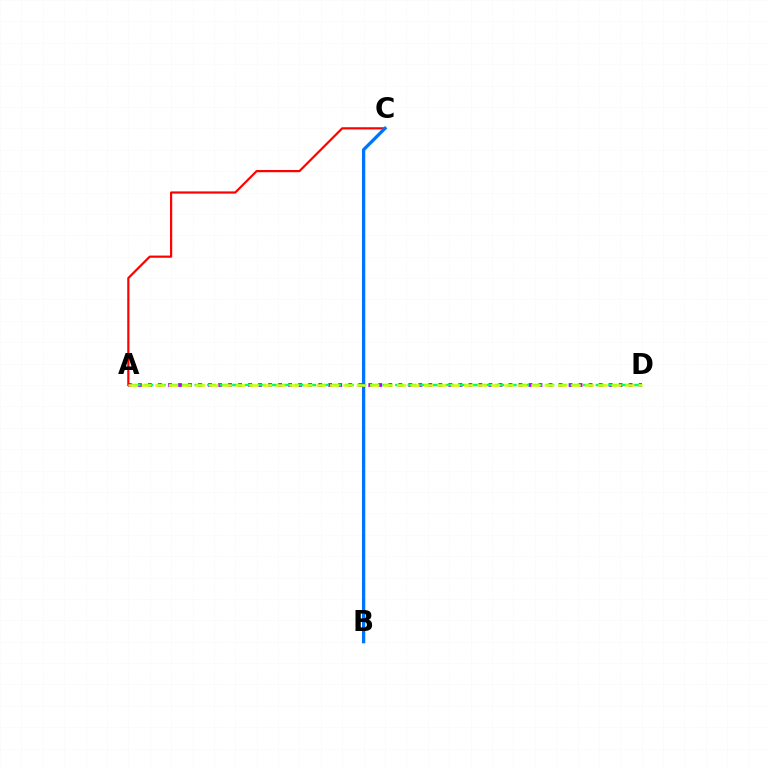{('A', 'D'): [{'color': '#b900ff', 'line_style': 'dotted', 'thickness': 2.72}, {'color': '#00ff5c', 'line_style': 'dashed', 'thickness': 1.7}, {'color': '#d1ff00', 'line_style': 'dashed', 'thickness': 1.82}], ('A', 'C'): [{'color': '#ff0000', 'line_style': 'solid', 'thickness': 1.58}], ('B', 'C'): [{'color': '#0074ff', 'line_style': 'solid', 'thickness': 2.36}]}